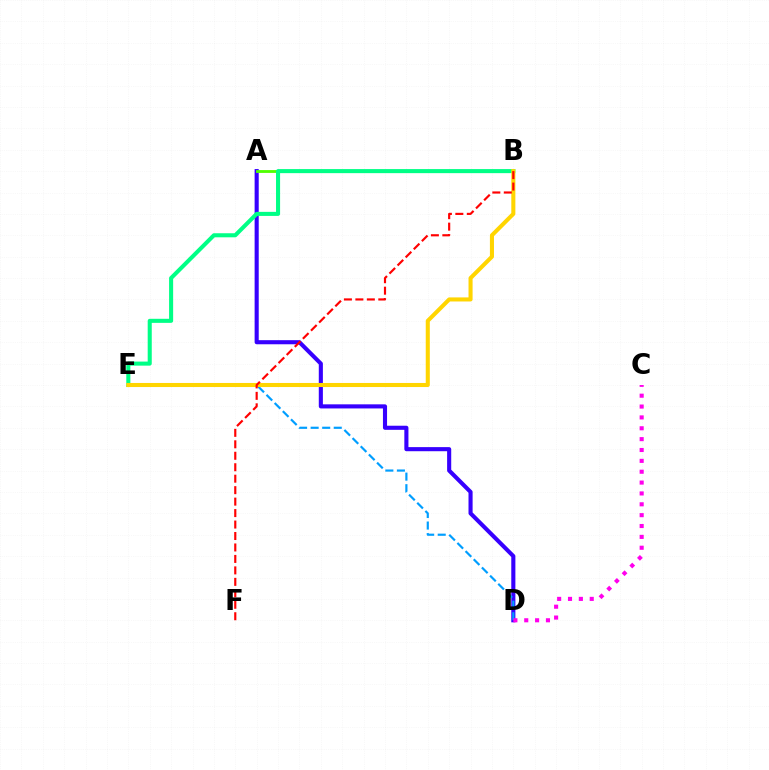{('A', 'D'): [{'color': '#3700ff', 'line_style': 'solid', 'thickness': 2.95}], ('A', 'B'): [{'color': '#4fff00', 'line_style': 'solid', 'thickness': 2.03}], ('B', 'E'): [{'color': '#00ff86', 'line_style': 'solid', 'thickness': 2.92}, {'color': '#ffd500', 'line_style': 'solid', 'thickness': 2.93}], ('D', 'E'): [{'color': '#009eff', 'line_style': 'dashed', 'thickness': 1.57}], ('C', 'D'): [{'color': '#ff00ed', 'line_style': 'dotted', 'thickness': 2.95}], ('B', 'F'): [{'color': '#ff0000', 'line_style': 'dashed', 'thickness': 1.56}]}